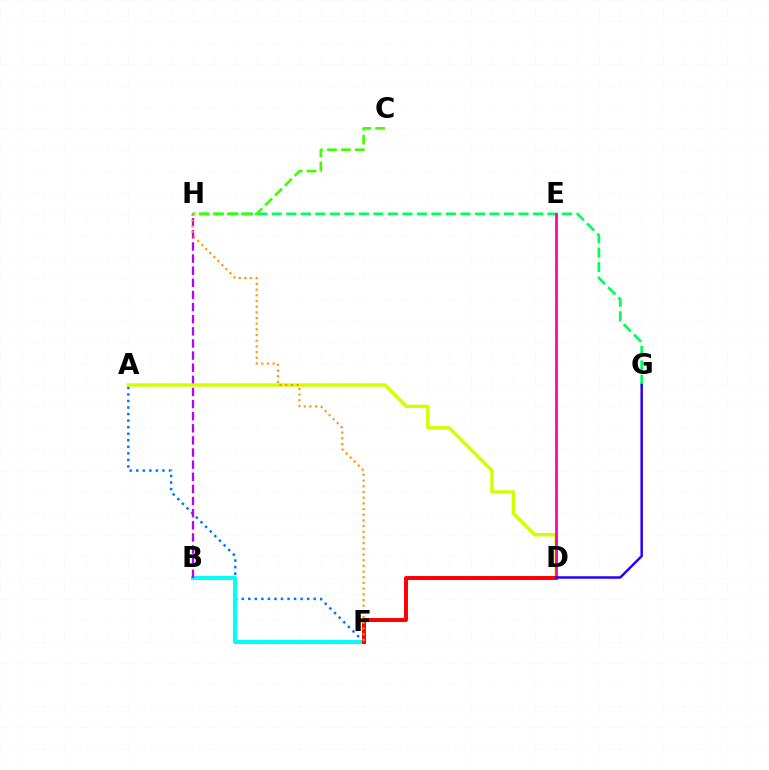{('A', 'F'): [{'color': '#0074ff', 'line_style': 'dotted', 'thickness': 1.78}], ('G', 'H'): [{'color': '#00ff5c', 'line_style': 'dashed', 'thickness': 1.97}], ('B', 'F'): [{'color': '#00fff6', 'line_style': 'solid', 'thickness': 2.88}], ('B', 'H'): [{'color': '#b900ff', 'line_style': 'dashed', 'thickness': 1.65}], ('A', 'D'): [{'color': '#d1ff00', 'line_style': 'solid', 'thickness': 2.45}], ('C', 'H'): [{'color': '#3dff00', 'line_style': 'dashed', 'thickness': 1.89}], ('D', 'F'): [{'color': '#ff0000', 'line_style': 'solid', 'thickness': 2.85}], ('D', 'E'): [{'color': '#ff00ac', 'line_style': 'solid', 'thickness': 1.98}], ('F', 'H'): [{'color': '#ff9400', 'line_style': 'dotted', 'thickness': 1.54}], ('D', 'G'): [{'color': '#2500ff', 'line_style': 'solid', 'thickness': 1.79}]}